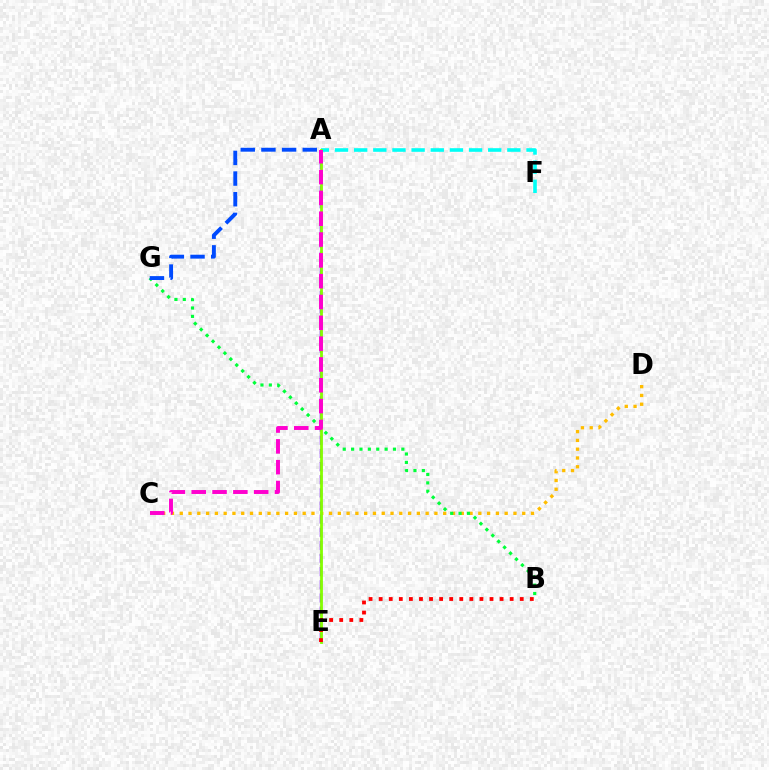{('A', 'F'): [{'color': '#00fff6', 'line_style': 'dashed', 'thickness': 2.6}], ('C', 'D'): [{'color': '#ffbd00', 'line_style': 'dotted', 'thickness': 2.39}], ('A', 'E'): [{'color': '#7200ff', 'line_style': 'dashed', 'thickness': 1.78}, {'color': '#84ff00', 'line_style': 'solid', 'thickness': 2.01}], ('B', 'G'): [{'color': '#00ff39', 'line_style': 'dotted', 'thickness': 2.28}], ('B', 'E'): [{'color': '#ff0000', 'line_style': 'dotted', 'thickness': 2.74}], ('A', 'C'): [{'color': '#ff00cf', 'line_style': 'dashed', 'thickness': 2.83}], ('A', 'G'): [{'color': '#004bff', 'line_style': 'dashed', 'thickness': 2.81}]}